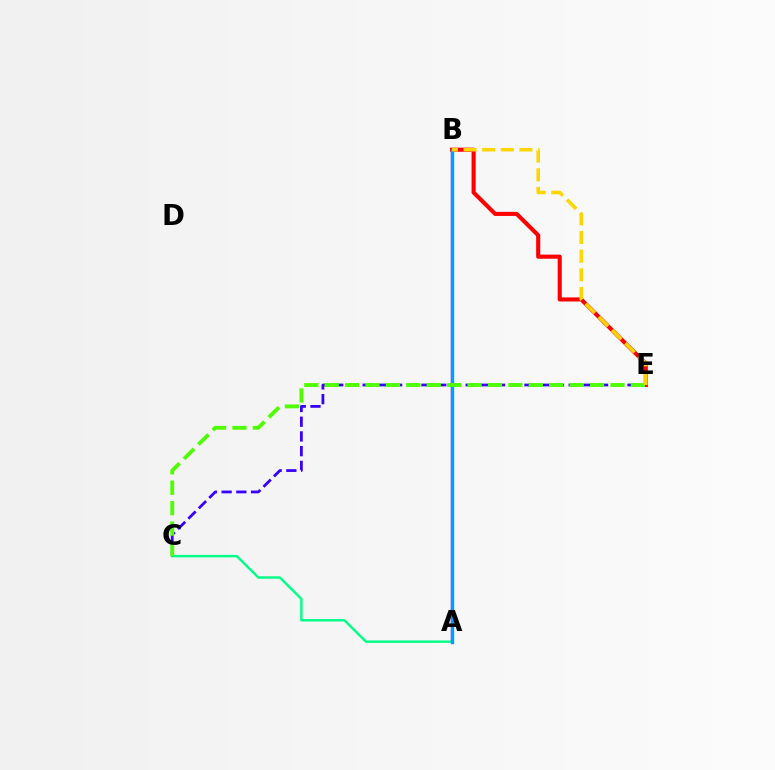{('A', 'C'): [{'color': '#00ff86', 'line_style': 'solid', 'thickness': 1.74}], ('C', 'E'): [{'color': '#3700ff', 'line_style': 'dashed', 'thickness': 2.0}, {'color': '#4fff00', 'line_style': 'dashed', 'thickness': 2.77}], ('B', 'E'): [{'color': '#ff0000', 'line_style': 'solid', 'thickness': 2.94}, {'color': '#ffd500', 'line_style': 'dashed', 'thickness': 2.53}], ('A', 'B'): [{'color': '#ff00ed', 'line_style': 'solid', 'thickness': 1.68}, {'color': '#009eff', 'line_style': 'solid', 'thickness': 2.44}]}